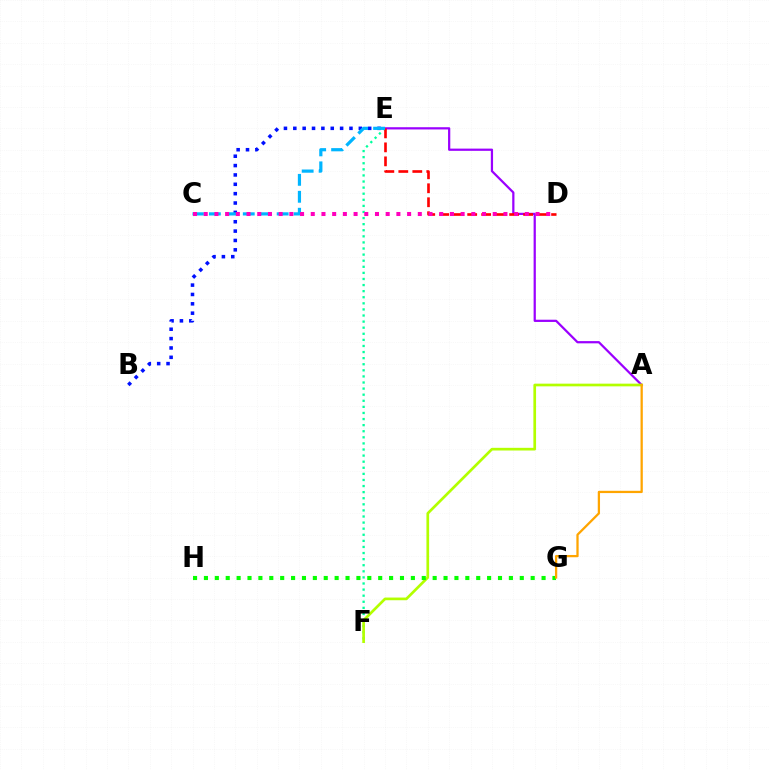{('B', 'E'): [{'color': '#0010ff', 'line_style': 'dotted', 'thickness': 2.54}], ('E', 'F'): [{'color': '#00ff9d', 'line_style': 'dotted', 'thickness': 1.65}], ('A', 'E'): [{'color': '#9b00ff', 'line_style': 'solid', 'thickness': 1.61}], ('A', 'F'): [{'color': '#b3ff00', 'line_style': 'solid', 'thickness': 1.93}], ('D', 'E'): [{'color': '#ff0000', 'line_style': 'dashed', 'thickness': 1.9}], ('C', 'E'): [{'color': '#00b5ff', 'line_style': 'dashed', 'thickness': 2.3}], ('G', 'H'): [{'color': '#08ff00', 'line_style': 'dotted', 'thickness': 2.96}], ('C', 'D'): [{'color': '#ff00bd', 'line_style': 'dotted', 'thickness': 2.91}], ('A', 'G'): [{'color': '#ffa500', 'line_style': 'solid', 'thickness': 1.64}]}